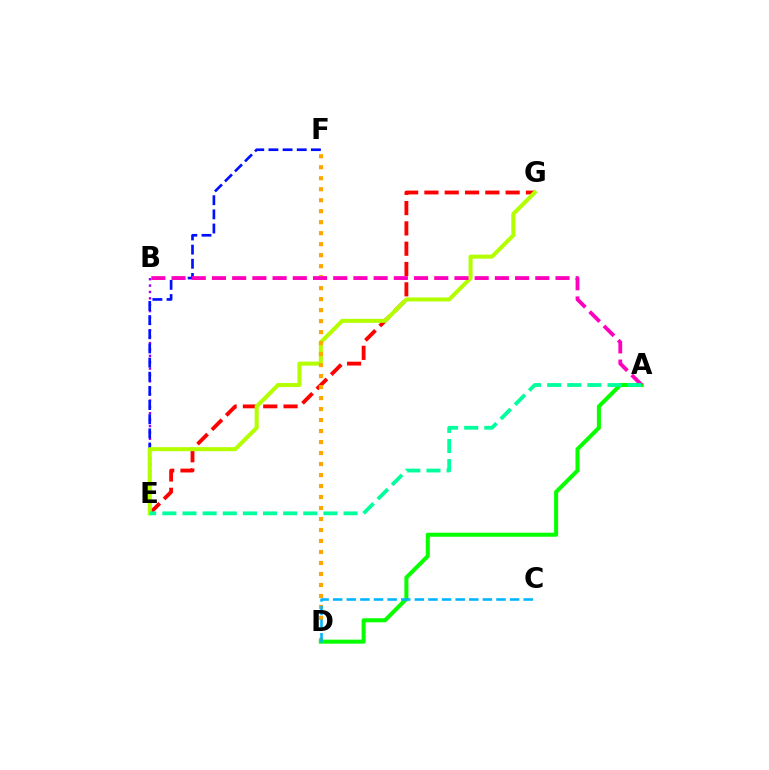{('E', 'G'): [{'color': '#ff0000', 'line_style': 'dashed', 'thickness': 2.76}, {'color': '#b3ff00', 'line_style': 'solid', 'thickness': 2.91}], ('B', 'E'): [{'color': '#9b00ff', 'line_style': 'dotted', 'thickness': 1.73}], ('E', 'F'): [{'color': '#0010ff', 'line_style': 'dashed', 'thickness': 1.92}], ('D', 'F'): [{'color': '#ffa500', 'line_style': 'dotted', 'thickness': 2.99}], ('A', 'D'): [{'color': '#08ff00', 'line_style': 'solid', 'thickness': 2.91}], ('C', 'D'): [{'color': '#00b5ff', 'line_style': 'dashed', 'thickness': 1.85}], ('A', 'B'): [{'color': '#ff00bd', 'line_style': 'dashed', 'thickness': 2.75}], ('A', 'E'): [{'color': '#00ff9d', 'line_style': 'dashed', 'thickness': 2.73}]}